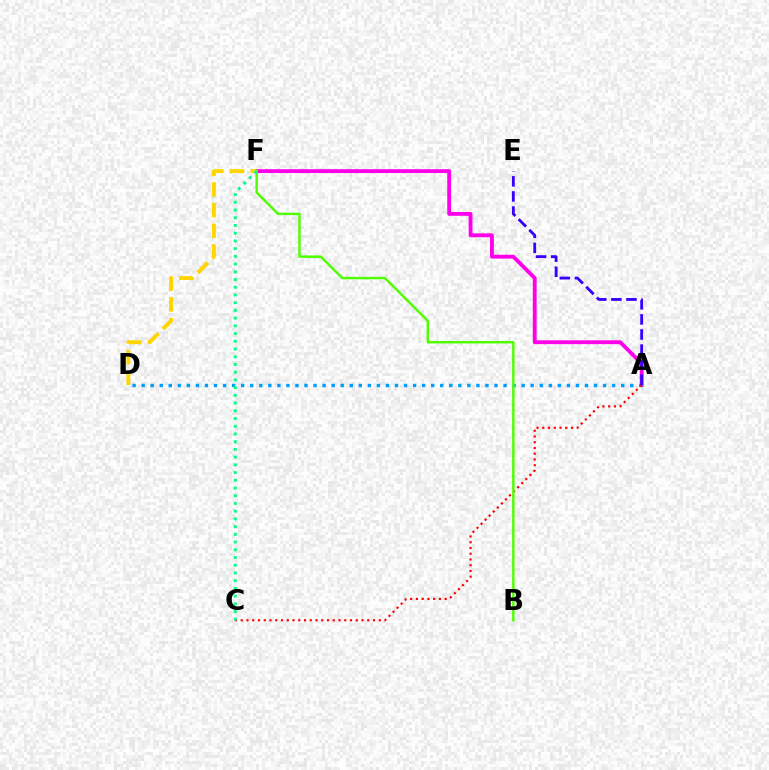{('A', 'F'): [{'color': '#ff00ed', 'line_style': 'solid', 'thickness': 2.76}], ('A', 'D'): [{'color': '#009eff', 'line_style': 'dotted', 'thickness': 2.46}], ('D', 'F'): [{'color': '#ffd500', 'line_style': 'dashed', 'thickness': 2.82}], ('A', 'C'): [{'color': '#ff0000', 'line_style': 'dotted', 'thickness': 1.56}], ('B', 'F'): [{'color': '#4fff00', 'line_style': 'solid', 'thickness': 1.75}], ('C', 'F'): [{'color': '#00ff86', 'line_style': 'dotted', 'thickness': 2.1}], ('A', 'E'): [{'color': '#3700ff', 'line_style': 'dashed', 'thickness': 2.05}]}